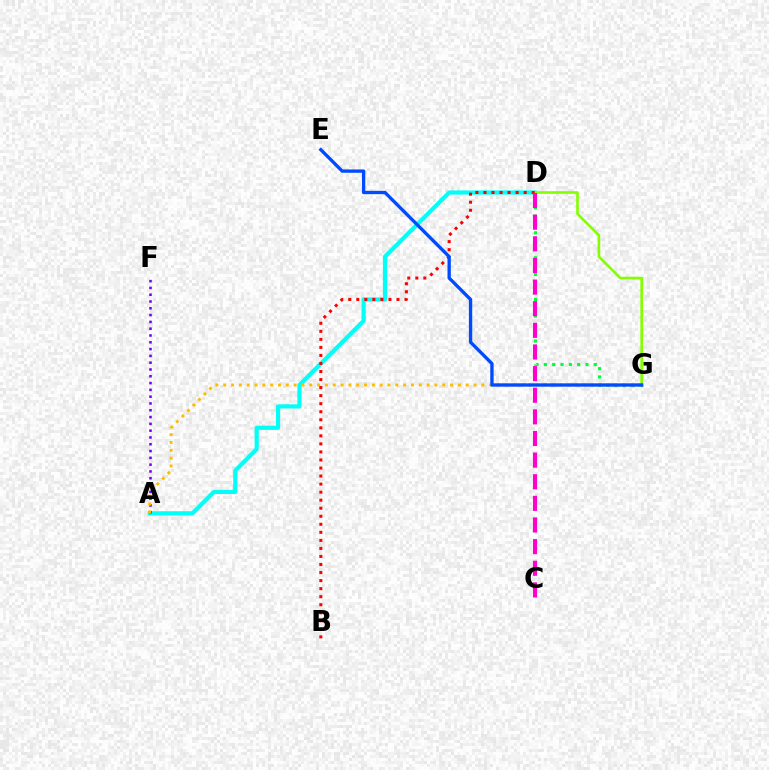{('A', 'D'): [{'color': '#00fff6', 'line_style': 'solid', 'thickness': 3.0}], ('A', 'F'): [{'color': '#7200ff', 'line_style': 'dotted', 'thickness': 1.85}], ('D', 'G'): [{'color': '#00ff39', 'line_style': 'dotted', 'thickness': 2.26}, {'color': '#84ff00', 'line_style': 'solid', 'thickness': 1.89}], ('A', 'G'): [{'color': '#ffbd00', 'line_style': 'dotted', 'thickness': 2.13}], ('B', 'D'): [{'color': '#ff0000', 'line_style': 'dotted', 'thickness': 2.18}], ('E', 'G'): [{'color': '#004bff', 'line_style': 'solid', 'thickness': 2.4}], ('C', 'D'): [{'color': '#ff00cf', 'line_style': 'dashed', 'thickness': 2.94}]}